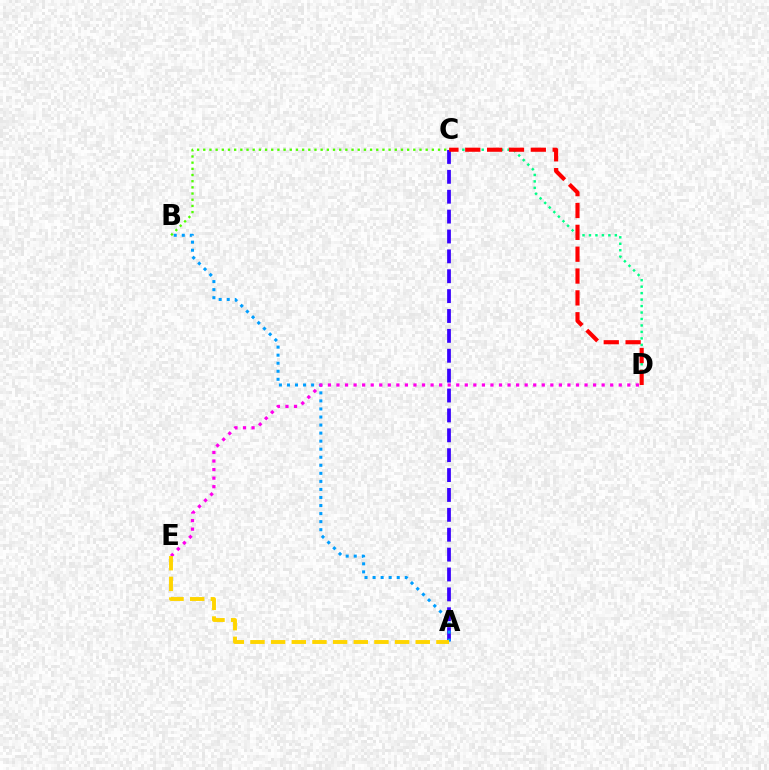{('A', 'C'): [{'color': '#3700ff', 'line_style': 'dashed', 'thickness': 2.7}], ('C', 'D'): [{'color': '#00ff86', 'line_style': 'dotted', 'thickness': 1.76}, {'color': '#ff0000', 'line_style': 'dashed', 'thickness': 2.97}], ('A', 'B'): [{'color': '#009eff', 'line_style': 'dotted', 'thickness': 2.19}], ('B', 'C'): [{'color': '#4fff00', 'line_style': 'dotted', 'thickness': 1.68}], ('D', 'E'): [{'color': '#ff00ed', 'line_style': 'dotted', 'thickness': 2.32}], ('A', 'E'): [{'color': '#ffd500', 'line_style': 'dashed', 'thickness': 2.81}]}